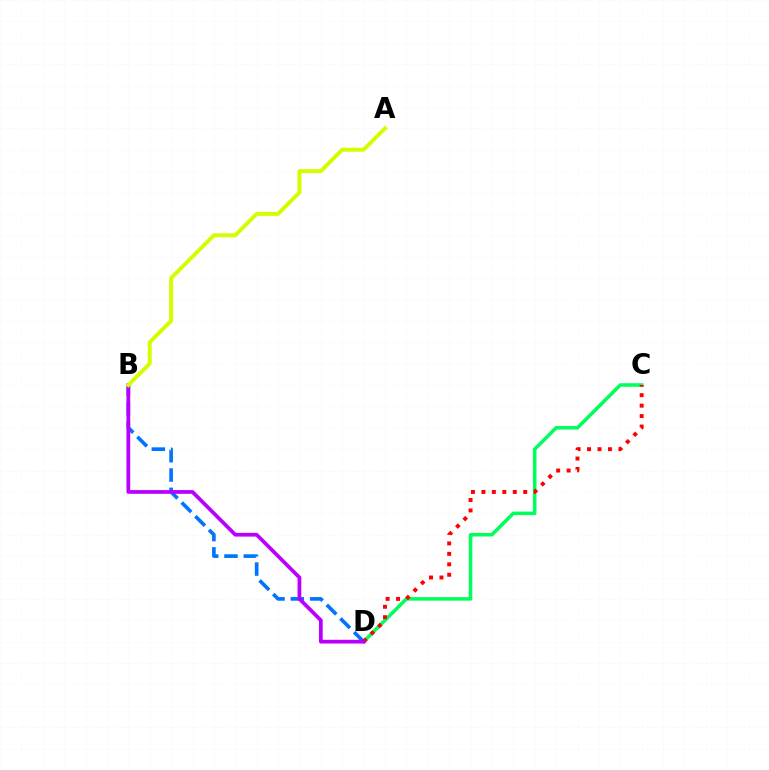{('C', 'D'): [{'color': '#00ff5c', 'line_style': 'solid', 'thickness': 2.55}, {'color': '#ff0000', 'line_style': 'dotted', 'thickness': 2.84}], ('B', 'D'): [{'color': '#0074ff', 'line_style': 'dashed', 'thickness': 2.62}, {'color': '#b900ff', 'line_style': 'solid', 'thickness': 2.7}], ('A', 'B'): [{'color': '#d1ff00', 'line_style': 'solid', 'thickness': 2.85}]}